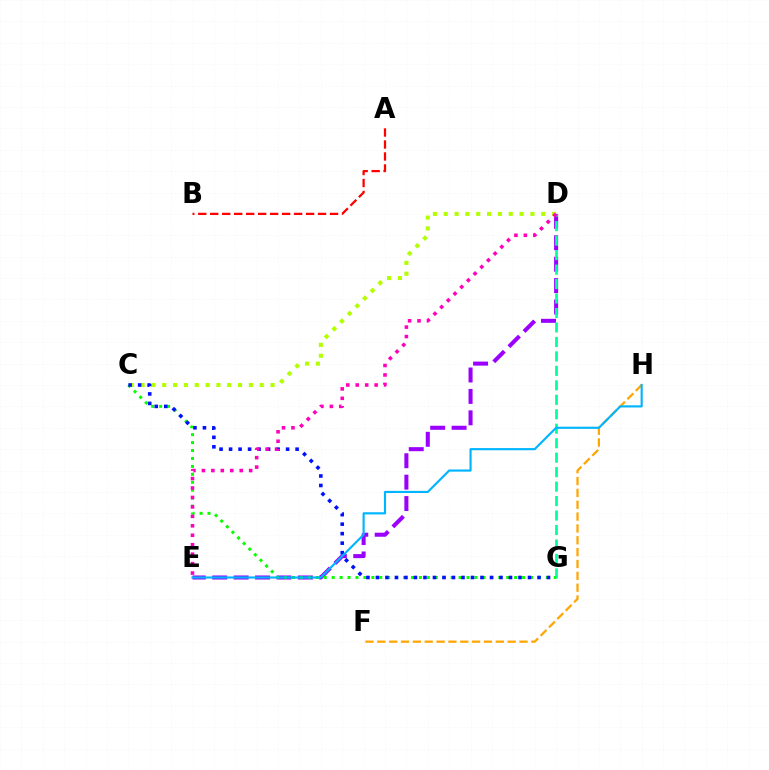{('D', 'E'): [{'color': '#9b00ff', 'line_style': 'dashed', 'thickness': 2.91}, {'color': '#ff00bd', 'line_style': 'dotted', 'thickness': 2.57}], ('F', 'H'): [{'color': '#ffa500', 'line_style': 'dashed', 'thickness': 1.61}], ('D', 'G'): [{'color': '#00ff9d', 'line_style': 'dashed', 'thickness': 1.97}], ('C', 'D'): [{'color': '#b3ff00', 'line_style': 'dotted', 'thickness': 2.94}], ('C', 'G'): [{'color': '#08ff00', 'line_style': 'dotted', 'thickness': 2.16}, {'color': '#0010ff', 'line_style': 'dotted', 'thickness': 2.58}], ('E', 'H'): [{'color': '#00b5ff', 'line_style': 'solid', 'thickness': 1.55}], ('A', 'B'): [{'color': '#ff0000', 'line_style': 'dashed', 'thickness': 1.63}]}